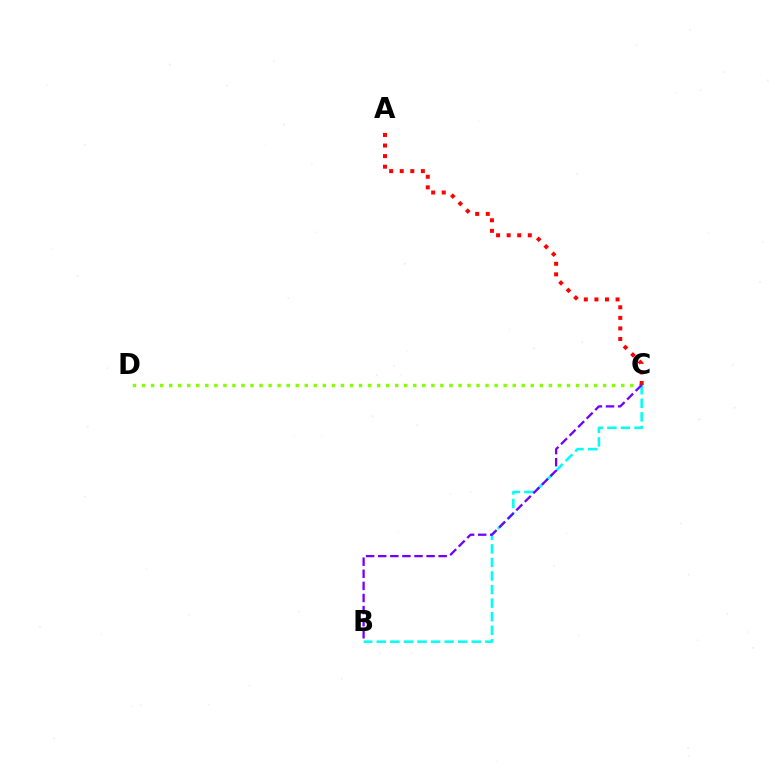{('C', 'D'): [{'color': '#84ff00', 'line_style': 'dotted', 'thickness': 2.46}], ('B', 'C'): [{'color': '#00fff6', 'line_style': 'dashed', 'thickness': 1.84}, {'color': '#7200ff', 'line_style': 'dashed', 'thickness': 1.64}], ('A', 'C'): [{'color': '#ff0000', 'line_style': 'dotted', 'thickness': 2.87}]}